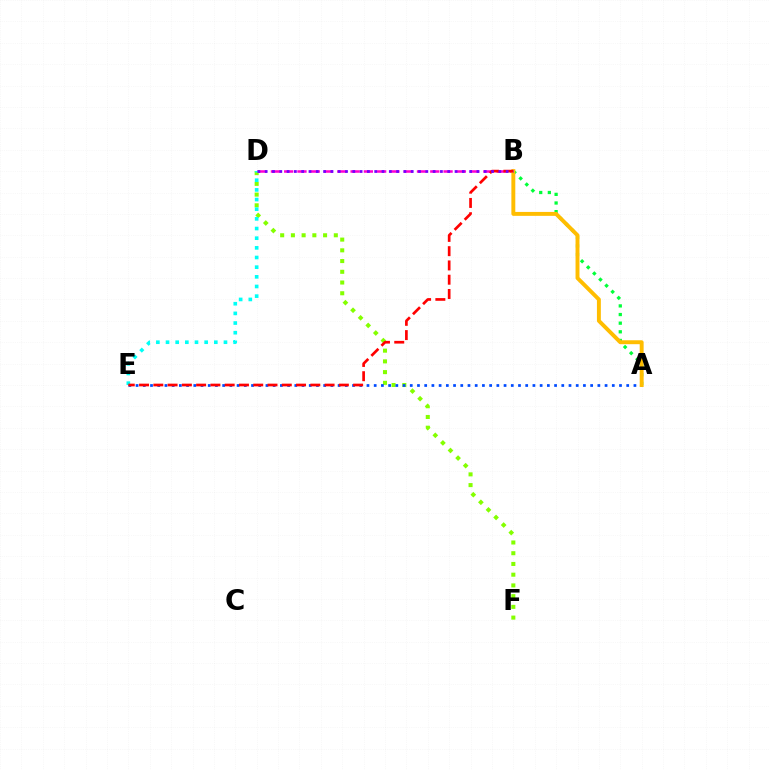{('D', 'F'): [{'color': '#84ff00', 'line_style': 'dotted', 'thickness': 2.92}], ('A', 'E'): [{'color': '#004bff', 'line_style': 'dotted', 'thickness': 1.96}], ('B', 'D'): [{'color': '#ff00cf', 'line_style': 'dashed', 'thickness': 1.8}, {'color': '#7200ff', 'line_style': 'dotted', 'thickness': 1.98}], ('A', 'B'): [{'color': '#00ff39', 'line_style': 'dotted', 'thickness': 2.35}, {'color': '#ffbd00', 'line_style': 'solid', 'thickness': 2.82}], ('D', 'E'): [{'color': '#00fff6', 'line_style': 'dotted', 'thickness': 2.62}], ('B', 'E'): [{'color': '#ff0000', 'line_style': 'dashed', 'thickness': 1.94}]}